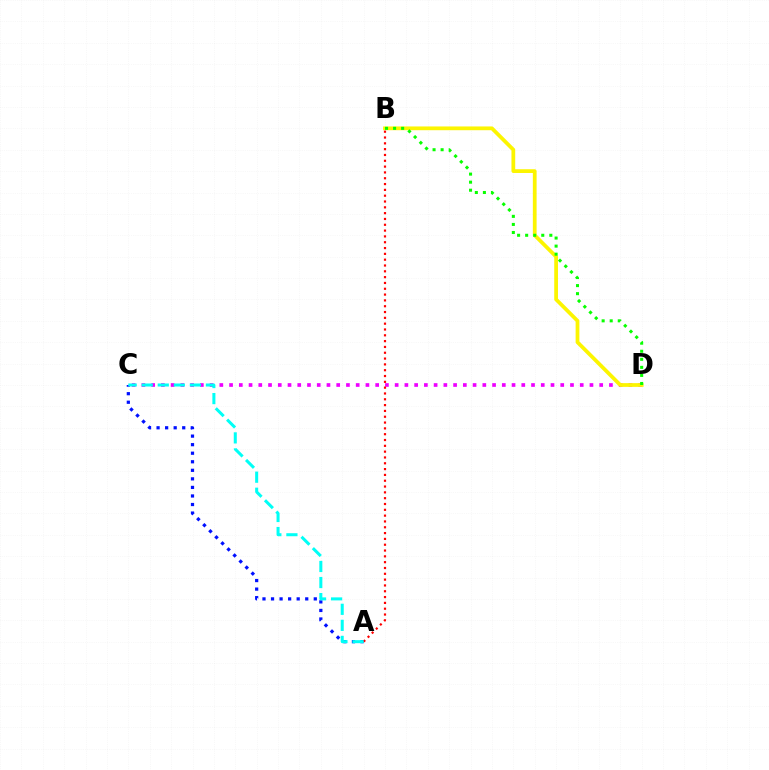{('C', 'D'): [{'color': '#ee00ff', 'line_style': 'dotted', 'thickness': 2.65}], ('B', 'D'): [{'color': '#fcf500', 'line_style': 'solid', 'thickness': 2.71}, {'color': '#08ff00', 'line_style': 'dotted', 'thickness': 2.19}], ('A', 'C'): [{'color': '#0010ff', 'line_style': 'dotted', 'thickness': 2.32}, {'color': '#00fff6', 'line_style': 'dashed', 'thickness': 2.18}], ('A', 'B'): [{'color': '#ff0000', 'line_style': 'dotted', 'thickness': 1.58}]}